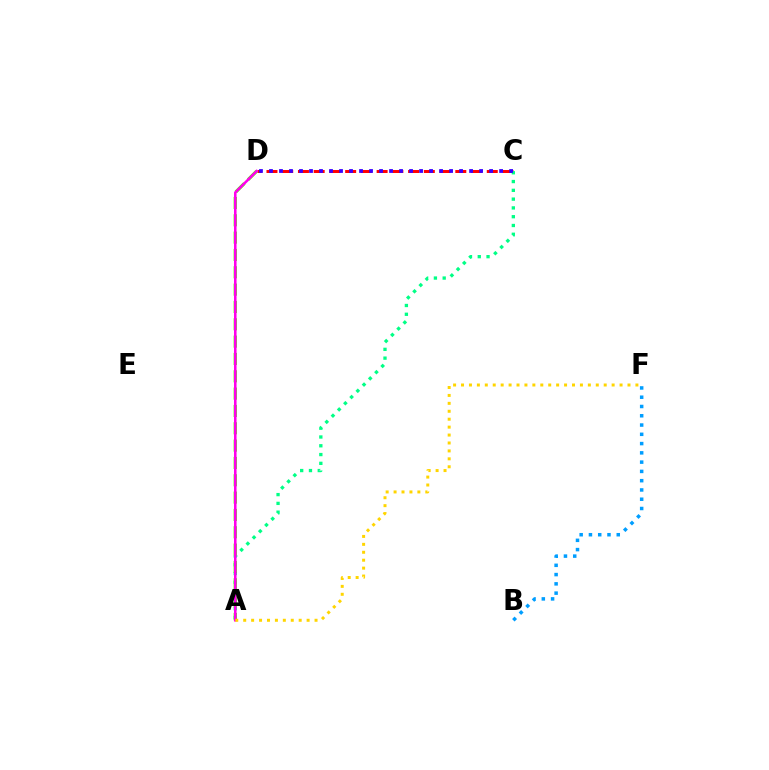{('C', 'D'): [{'color': '#ff0000', 'line_style': 'dashed', 'thickness': 2.14}, {'color': '#3700ff', 'line_style': 'dotted', 'thickness': 2.72}], ('A', 'C'): [{'color': '#00ff86', 'line_style': 'dotted', 'thickness': 2.39}], ('A', 'D'): [{'color': '#4fff00', 'line_style': 'dashed', 'thickness': 2.35}, {'color': '#ff00ed', 'line_style': 'solid', 'thickness': 1.84}], ('B', 'F'): [{'color': '#009eff', 'line_style': 'dotted', 'thickness': 2.52}], ('A', 'F'): [{'color': '#ffd500', 'line_style': 'dotted', 'thickness': 2.15}]}